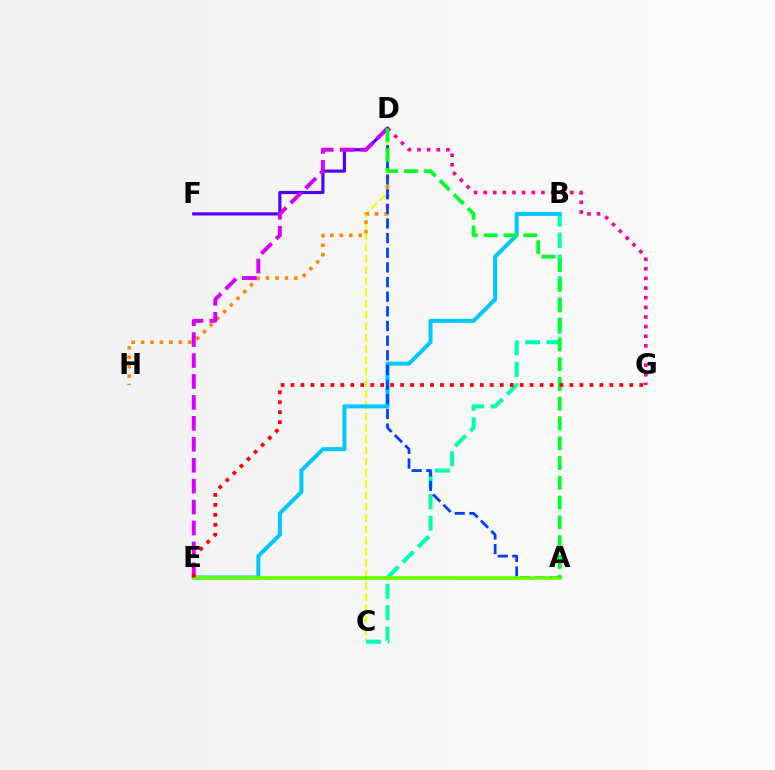{('C', 'D'): [{'color': '#eeff00', 'line_style': 'dashed', 'thickness': 1.53}], ('D', 'H'): [{'color': '#ff8800', 'line_style': 'dotted', 'thickness': 2.57}], ('B', 'C'): [{'color': '#00ffaf', 'line_style': 'dashed', 'thickness': 2.92}], ('B', 'E'): [{'color': '#00c7ff', 'line_style': 'solid', 'thickness': 2.88}], ('A', 'D'): [{'color': '#003fff', 'line_style': 'dashed', 'thickness': 1.99}, {'color': '#00ff27', 'line_style': 'dashed', 'thickness': 2.69}], ('D', 'G'): [{'color': '#ff00a0', 'line_style': 'dotted', 'thickness': 2.62}], ('D', 'F'): [{'color': '#4f00ff', 'line_style': 'solid', 'thickness': 2.27}], ('D', 'E'): [{'color': '#d600ff', 'line_style': 'dashed', 'thickness': 2.84}], ('A', 'E'): [{'color': '#66ff00', 'line_style': 'solid', 'thickness': 2.64}], ('E', 'G'): [{'color': '#ff0000', 'line_style': 'dotted', 'thickness': 2.71}]}